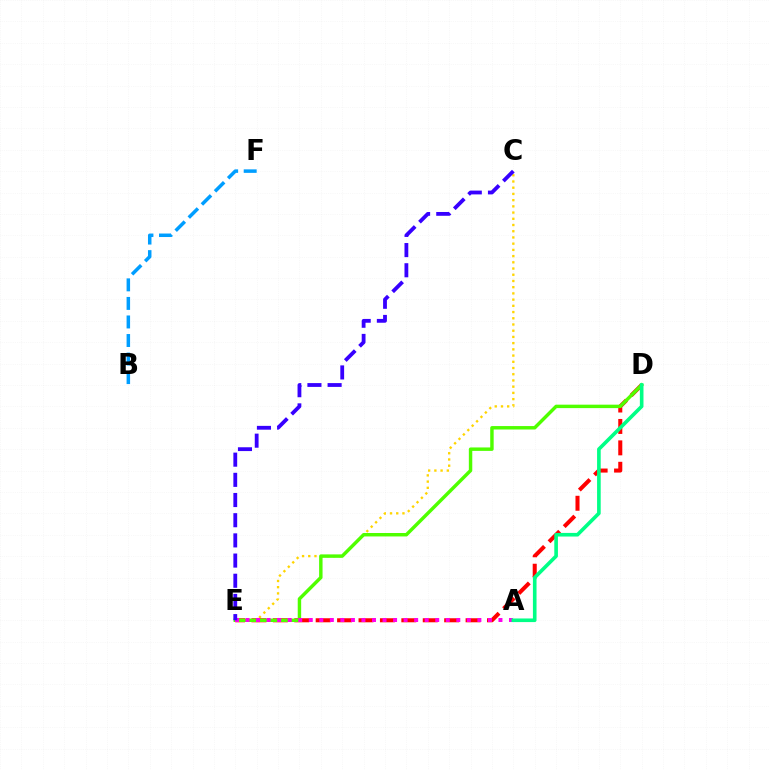{('C', 'E'): [{'color': '#ffd500', 'line_style': 'dotted', 'thickness': 1.69}, {'color': '#3700ff', 'line_style': 'dashed', 'thickness': 2.74}], ('D', 'E'): [{'color': '#ff0000', 'line_style': 'dashed', 'thickness': 2.91}, {'color': '#4fff00', 'line_style': 'solid', 'thickness': 2.48}], ('B', 'F'): [{'color': '#009eff', 'line_style': 'dashed', 'thickness': 2.52}], ('A', 'E'): [{'color': '#ff00ed', 'line_style': 'dotted', 'thickness': 2.86}], ('A', 'D'): [{'color': '#00ff86', 'line_style': 'solid', 'thickness': 2.61}]}